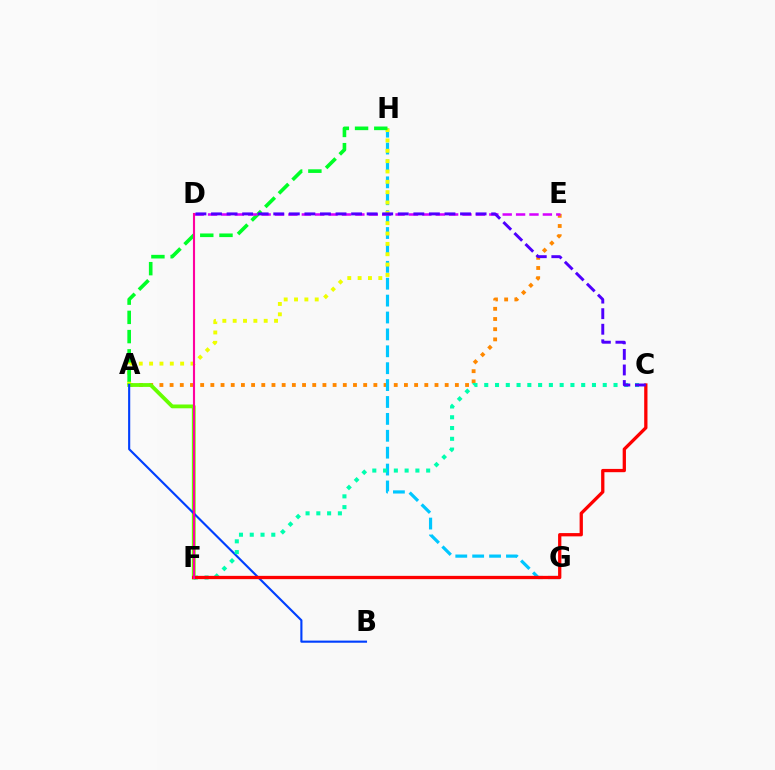{('A', 'E'): [{'color': '#ff8800', 'line_style': 'dotted', 'thickness': 2.77}], ('G', 'H'): [{'color': '#00c7ff', 'line_style': 'dashed', 'thickness': 2.3}], ('A', 'H'): [{'color': '#eeff00', 'line_style': 'dotted', 'thickness': 2.81}, {'color': '#00ff27', 'line_style': 'dashed', 'thickness': 2.61}], ('A', 'F'): [{'color': '#66ff00', 'line_style': 'solid', 'thickness': 2.73}], ('A', 'B'): [{'color': '#003fff', 'line_style': 'solid', 'thickness': 1.53}], ('C', 'F'): [{'color': '#00ffaf', 'line_style': 'dotted', 'thickness': 2.93}, {'color': '#ff0000', 'line_style': 'solid', 'thickness': 2.36}], ('D', 'E'): [{'color': '#d600ff', 'line_style': 'dashed', 'thickness': 1.82}], ('D', 'F'): [{'color': '#ff00a0', 'line_style': 'solid', 'thickness': 1.52}], ('C', 'D'): [{'color': '#4f00ff', 'line_style': 'dashed', 'thickness': 2.11}]}